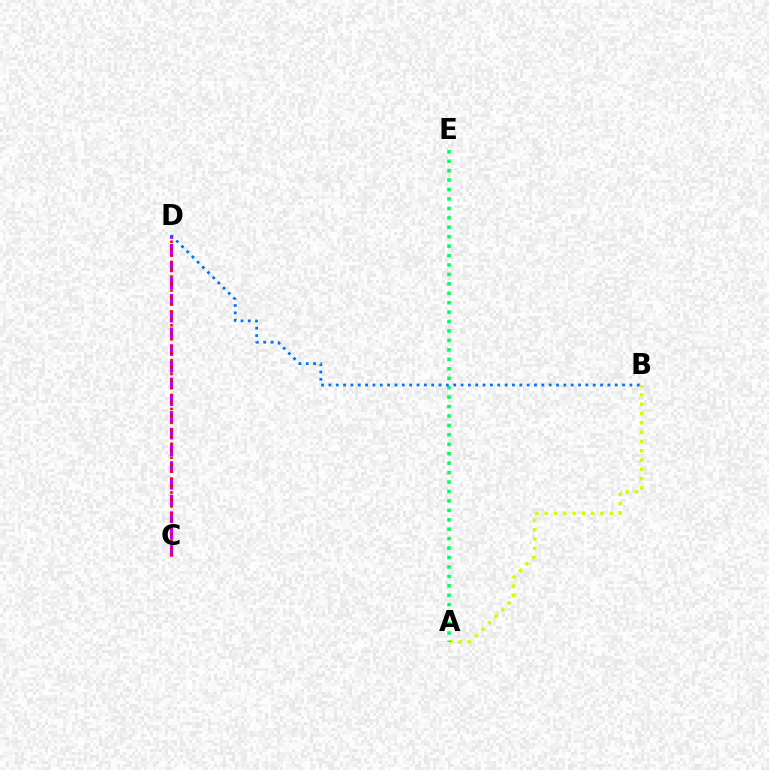{('A', 'B'): [{'color': '#d1ff00', 'line_style': 'dotted', 'thickness': 2.53}], ('A', 'E'): [{'color': '#00ff5c', 'line_style': 'dotted', 'thickness': 2.56}], ('C', 'D'): [{'color': '#b900ff', 'line_style': 'dashed', 'thickness': 2.27}, {'color': '#ff0000', 'line_style': 'dotted', 'thickness': 1.89}], ('B', 'D'): [{'color': '#0074ff', 'line_style': 'dotted', 'thickness': 1.99}]}